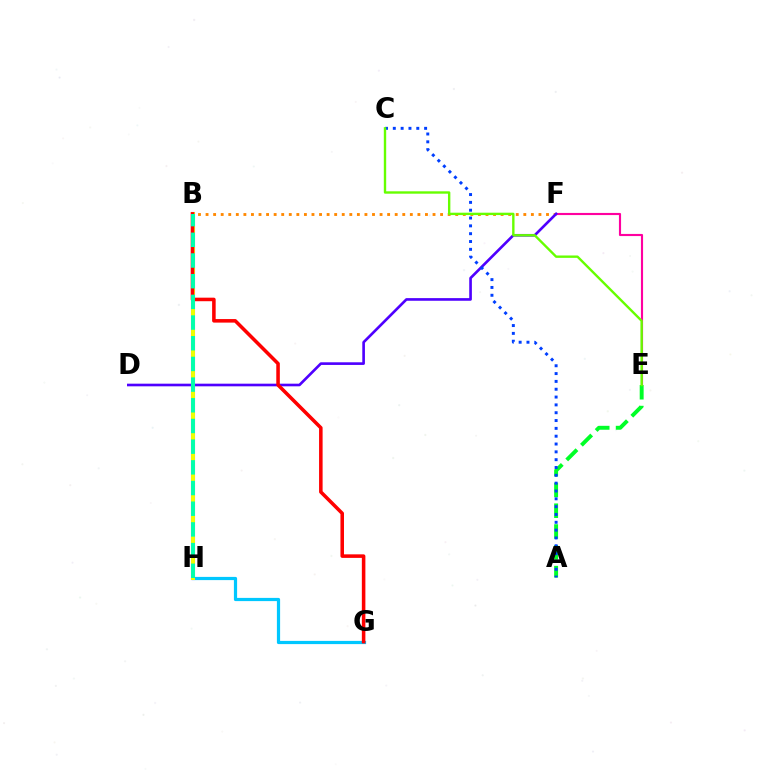{('B', 'H'): [{'color': '#d600ff', 'line_style': 'solid', 'thickness': 2.94}, {'color': '#eeff00', 'line_style': 'solid', 'thickness': 2.85}, {'color': '#00ffaf', 'line_style': 'dashed', 'thickness': 2.81}], ('B', 'F'): [{'color': '#ff8800', 'line_style': 'dotted', 'thickness': 2.06}], ('G', 'H'): [{'color': '#00c7ff', 'line_style': 'solid', 'thickness': 2.31}], ('E', 'F'): [{'color': '#ff00a0', 'line_style': 'solid', 'thickness': 1.54}], ('D', 'F'): [{'color': '#4f00ff', 'line_style': 'solid', 'thickness': 1.9}], ('A', 'E'): [{'color': '#00ff27', 'line_style': 'dashed', 'thickness': 2.83}], ('A', 'C'): [{'color': '#003fff', 'line_style': 'dotted', 'thickness': 2.13}], ('C', 'E'): [{'color': '#66ff00', 'line_style': 'solid', 'thickness': 1.72}], ('B', 'G'): [{'color': '#ff0000', 'line_style': 'solid', 'thickness': 2.55}]}